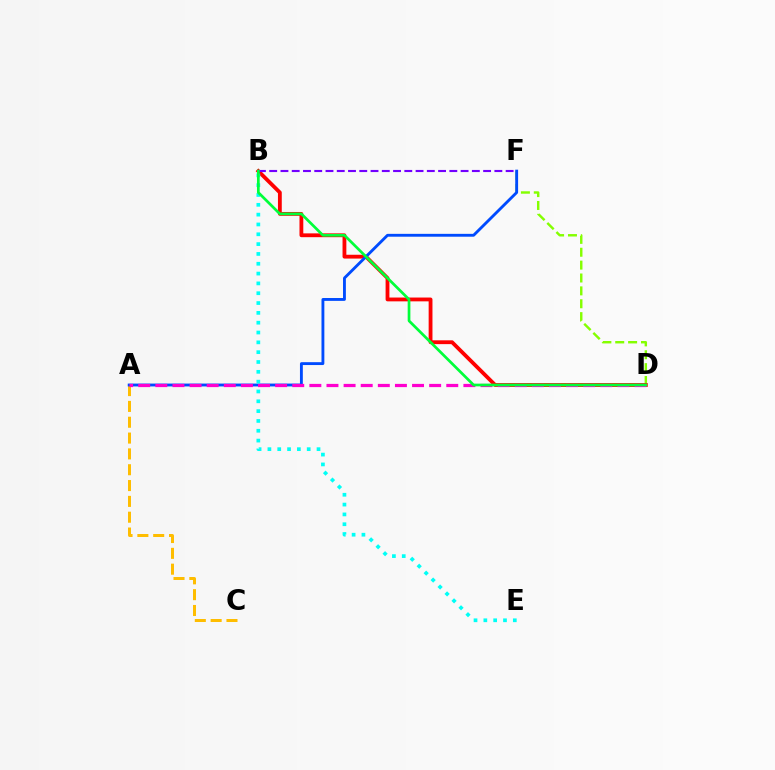{('D', 'F'): [{'color': '#84ff00', 'line_style': 'dashed', 'thickness': 1.75}], ('A', 'C'): [{'color': '#ffbd00', 'line_style': 'dashed', 'thickness': 2.15}], ('B', 'D'): [{'color': '#ff0000', 'line_style': 'solid', 'thickness': 2.75}, {'color': '#00ff39', 'line_style': 'solid', 'thickness': 1.95}], ('B', 'F'): [{'color': '#7200ff', 'line_style': 'dashed', 'thickness': 1.53}], ('A', 'F'): [{'color': '#004bff', 'line_style': 'solid', 'thickness': 2.06}], ('B', 'E'): [{'color': '#00fff6', 'line_style': 'dotted', 'thickness': 2.67}], ('A', 'D'): [{'color': '#ff00cf', 'line_style': 'dashed', 'thickness': 2.32}]}